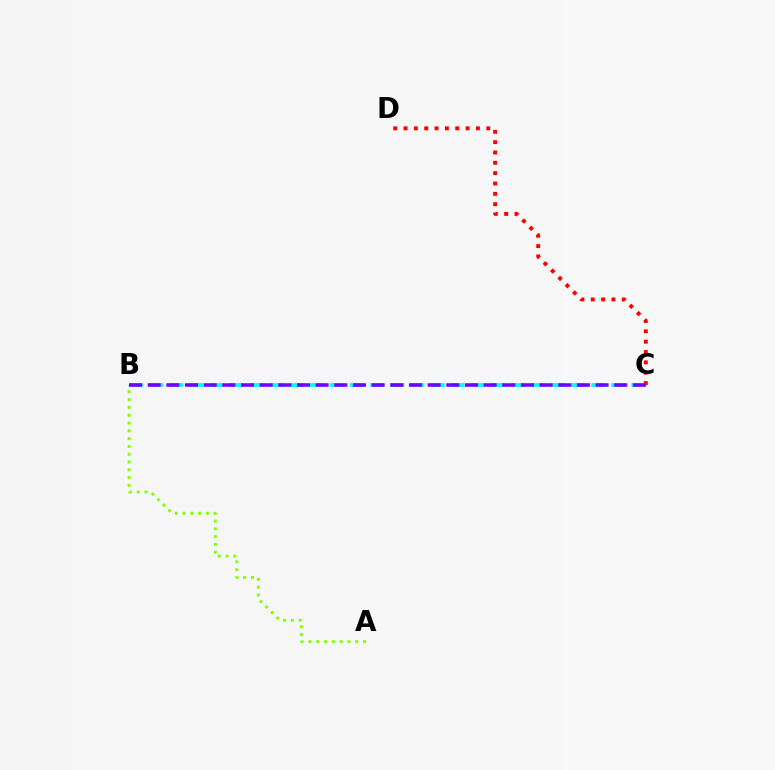{('C', 'D'): [{'color': '#ff0000', 'line_style': 'dotted', 'thickness': 2.81}], ('A', 'B'): [{'color': '#84ff00', 'line_style': 'dotted', 'thickness': 2.12}], ('B', 'C'): [{'color': '#00fff6', 'line_style': 'dashed', 'thickness': 2.73}, {'color': '#7200ff', 'line_style': 'dashed', 'thickness': 2.54}]}